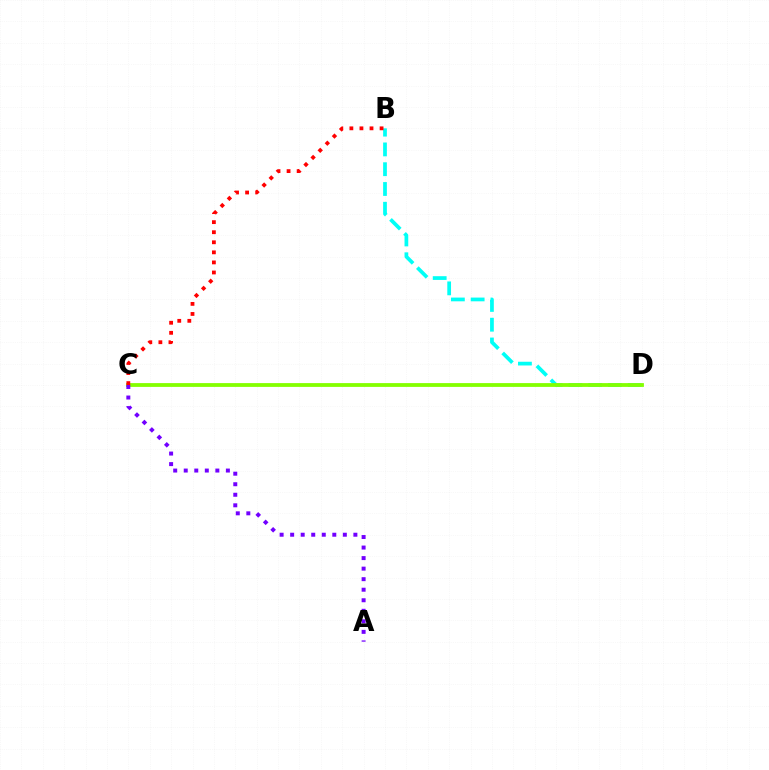{('B', 'D'): [{'color': '#00fff6', 'line_style': 'dashed', 'thickness': 2.69}], ('C', 'D'): [{'color': '#84ff00', 'line_style': 'solid', 'thickness': 2.73}], ('B', 'C'): [{'color': '#ff0000', 'line_style': 'dotted', 'thickness': 2.73}], ('A', 'C'): [{'color': '#7200ff', 'line_style': 'dotted', 'thickness': 2.86}]}